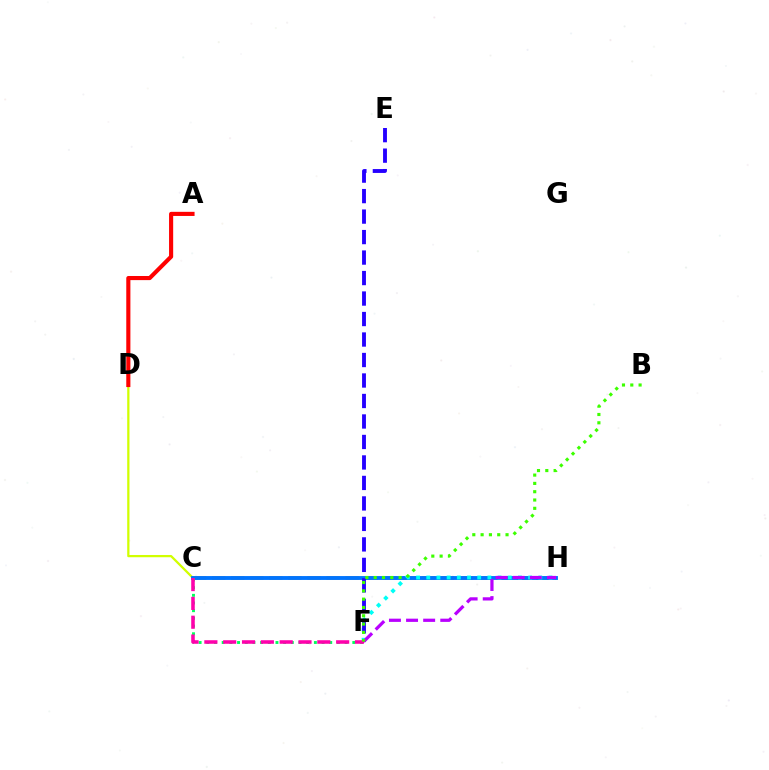{('C', 'D'): [{'color': '#d1ff00', 'line_style': 'solid', 'thickness': 1.62}], ('A', 'D'): [{'color': '#ff0000', 'line_style': 'solid', 'thickness': 2.97}], ('C', 'H'): [{'color': '#ff9400', 'line_style': 'dashed', 'thickness': 2.59}, {'color': '#0074ff', 'line_style': 'solid', 'thickness': 2.79}], ('F', 'H'): [{'color': '#00fff6', 'line_style': 'dotted', 'thickness': 2.77}, {'color': '#b900ff', 'line_style': 'dashed', 'thickness': 2.32}], ('E', 'F'): [{'color': '#2500ff', 'line_style': 'dashed', 'thickness': 2.78}], ('C', 'F'): [{'color': '#00ff5c', 'line_style': 'dotted', 'thickness': 2.09}, {'color': '#ff00ac', 'line_style': 'dashed', 'thickness': 2.56}], ('B', 'F'): [{'color': '#3dff00', 'line_style': 'dotted', 'thickness': 2.26}]}